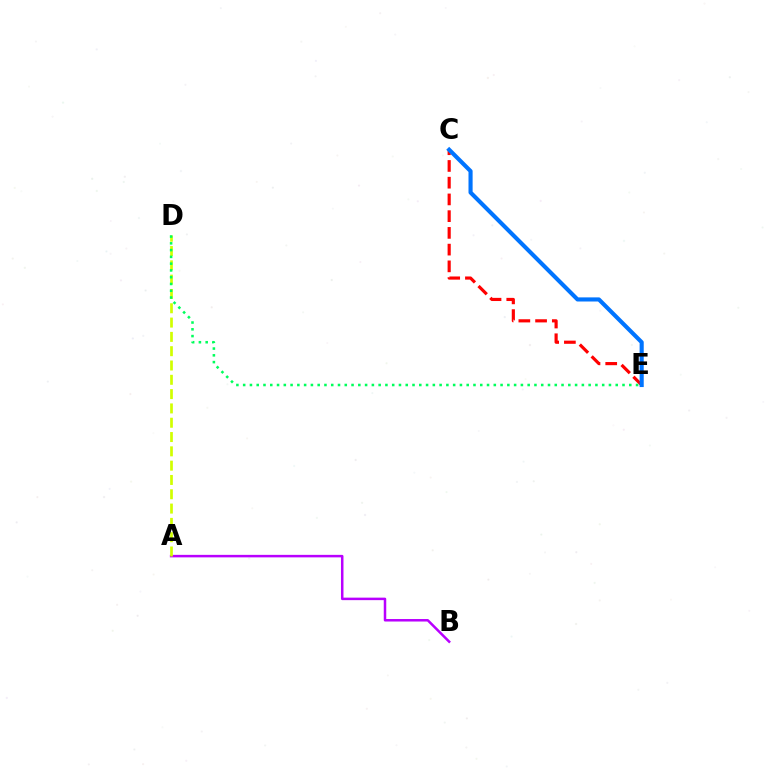{('A', 'B'): [{'color': '#b900ff', 'line_style': 'solid', 'thickness': 1.8}], ('A', 'D'): [{'color': '#d1ff00', 'line_style': 'dashed', 'thickness': 1.94}], ('C', 'E'): [{'color': '#ff0000', 'line_style': 'dashed', 'thickness': 2.27}, {'color': '#0074ff', 'line_style': 'solid', 'thickness': 2.97}], ('D', 'E'): [{'color': '#00ff5c', 'line_style': 'dotted', 'thickness': 1.84}]}